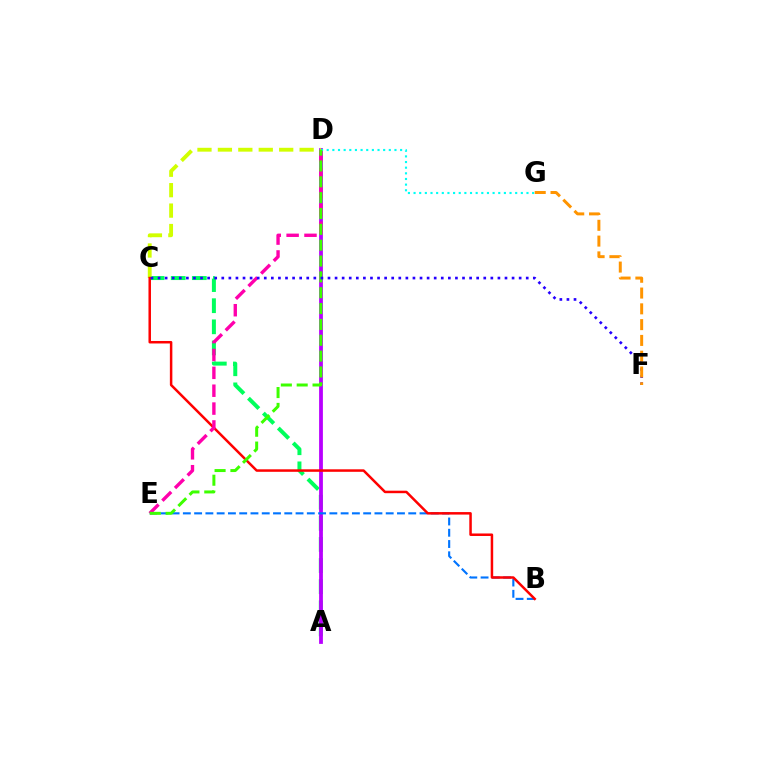{('A', 'C'): [{'color': '#00ff5c', 'line_style': 'dashed', 'thickness': 2.87}], ('A', 'D'): [{'color': '#b900ff', 'line_style': 'solid', 'thickness': 2.73}], ('B', 'E'): [{'color': '#0074ff', 'line_style': 'dashed', 'thickness': 1.53}], ('C', 'D'): [{'color': '#d1ff00', 'line_style': 'dashed', 'thickness': 2.78}], ('B', 'C'): [{'color': '#ff0000', 'line_style': 'solid', 'thickness': 1.8}], ('D', 'E'): [{'color': '#ff00ac', 'line_style': 'dashed', 'thickness': 2.43}, {'color': '#3dff00', 'line_style': 'dashed', 'thickness': 2.15}], ('D', 'G'): [{'color': '#00fff6', 'line_style': 'dotted', 'thickness': 1.53}], ('C', 'F'): [{'color': '#2500ff', 'line_style': 'dotted', 'thickness': 1.92}], ('F', 'G'): [{'color': '#ff9400', 'line_style': 'dashed', 'thickness': 2.14}]}